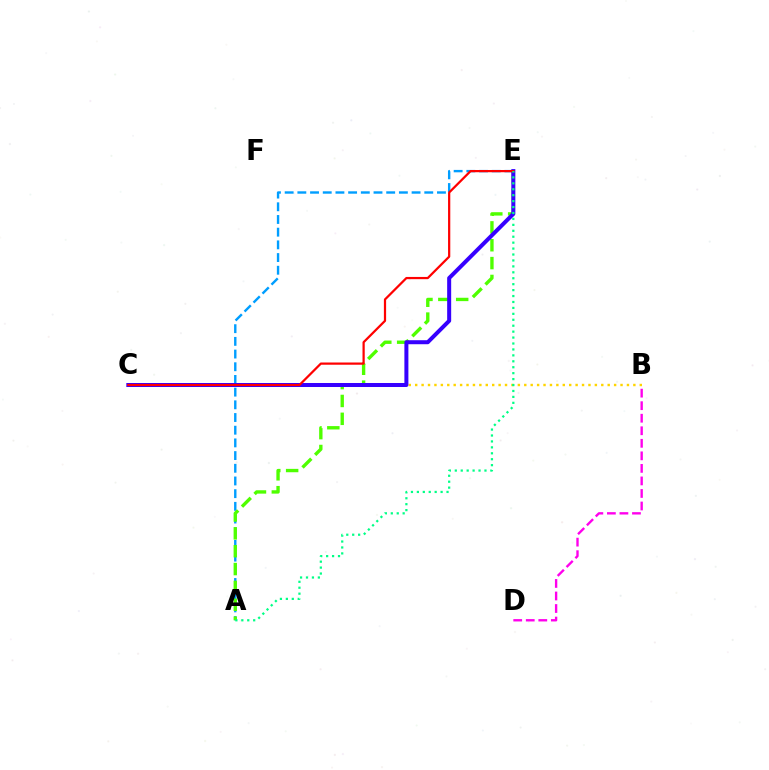{('B', 'C'): [{'color': '#ffd500', 'line_style': 'dotted', 'thickness': 1.74}], ('A', 'E'): [{'color': '#009eff', 'line_style': 'dashed', 'thickness': 1.72}, {'color': '#4fff00', 'line_style': 'dashed', 'thickness': 2.43}, {'color': '#00ff86', 'line_style': 'dotted', 'thickness': 1.61}], ('C', 'E'): [{'color': '#3700ff', 'line_style': 'solid', 'thickness': 2.89}, {'color': '#ff0000', 'line_style': 'solid', 'thickness': 1.61}], ('B', 'D'): [{'color': '#ff00ed', 'line_style': 'dashed', 'thickness': 1.7}]}